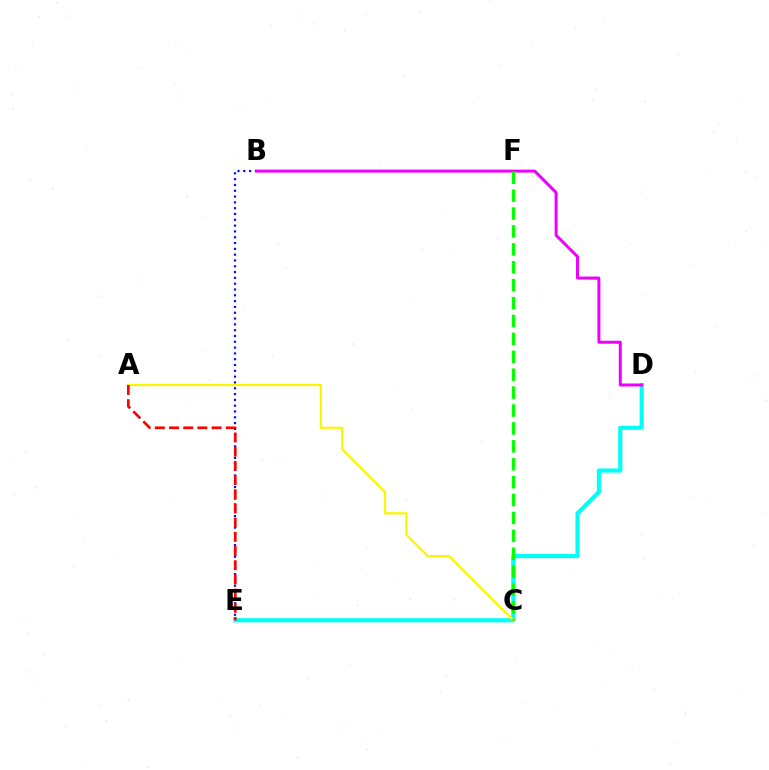{('D', 'E'): [{'color': '#00fff6', 'line_style': 'solid', 'thickness': 2.98}], ('B', 'E'): [{'color': '#0010ff', 'line_style': 'dotted', 'thickness': 1.58}], ('A', 'C'): [{'color': '#fcf500', 'line_style': 'solid', 'thickness': 1.6}], ('A', 'E'): [{'color': '#ff0000', 'line_style': 'dashed', 'thickness': 1.93}], ('B', 'D'): [{'color': '#ee00ff', 'line_style': 'solid', 'thickness': 2.15}], ('C', 'F'): [{'color': '#08ff00', 'line_style': 'dashed', 'thickness': 2.43}]}